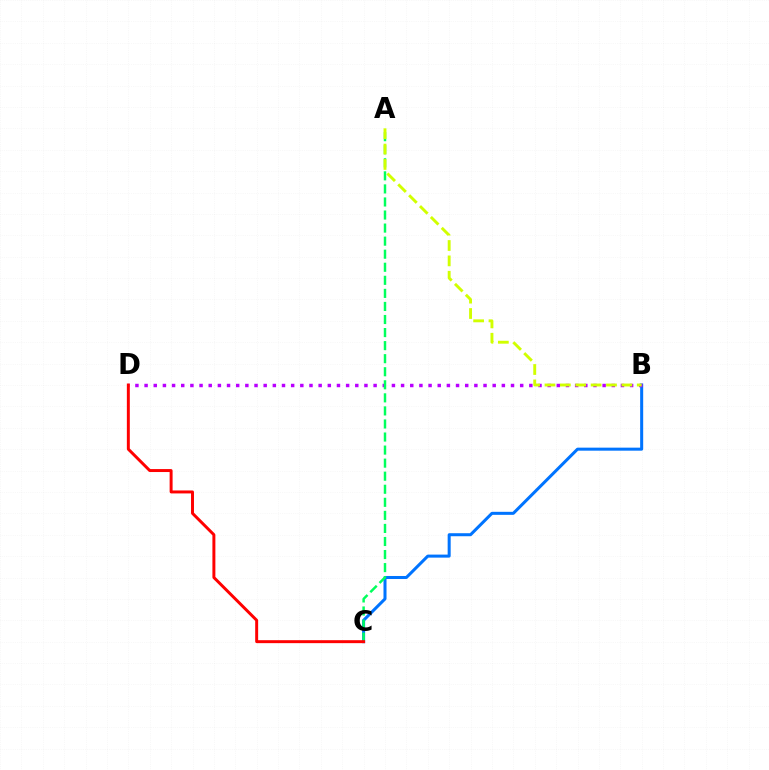{('B', 'C'): [{'color': '#0074ff', 'line_style': 'solid', 'thickness': 2.18}], ('B', 'D'): [{'color': '#b900ff', 'line_style': 'dotted', 'thickness': 2.49}], ('A', 'C'): [{'color': '#00ff5c', 'line_style': 'dashed', 'thickness': 1.77}], ('C', 'D'): [{'color': '#ff0000', 'line_style': 'solid', 'thickness': 2.13}], ('A', 'B'): [{'color': '#d1ff00', 'line_style': 'dashed', 'thickness': 2.09}]}